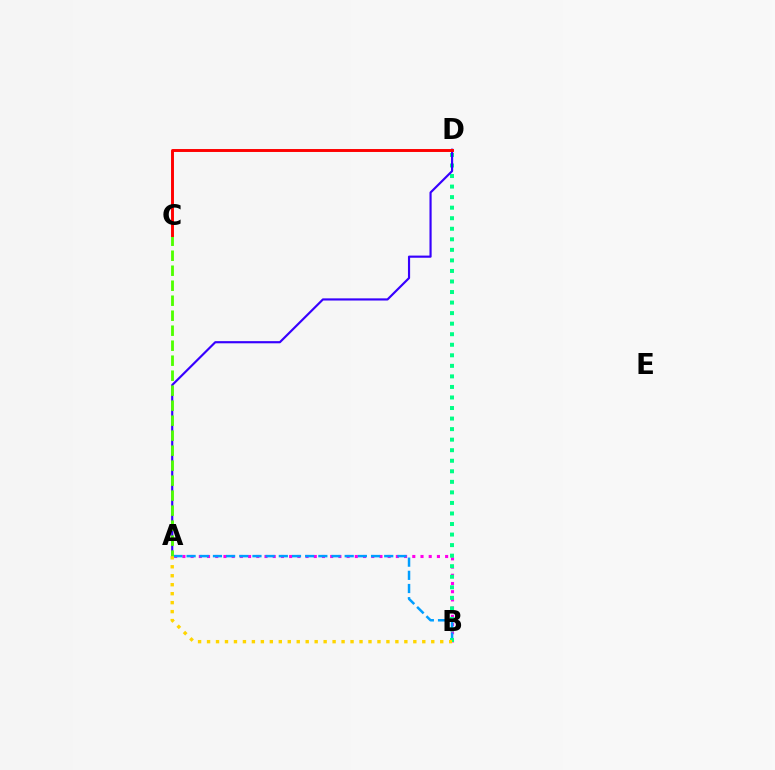{('A', 'B'): [{'color': '#ff00ed', 'line_style': 'dotted', 'thickness': 2.23}, {'color': '#009eff', 'line_style': 'dashed', 'thickness': 1.79}, {'color': '#ffd500', 'line_style': 'dotted', 'thickness': 2.44}], ('B', 'D'): [{'color': '#00ff86', 'line_style': 'dotted', 'thickness': 2.87}], ('A', 'D'): [{'color': '#3700ff', 'line_style': 'solid', 'thickness': 1.56}], ('A', 'C'): [{'color': '#4fff00', 'line_style': 'dashed', 'thickness': 2.04}], ('C', 'D'): [{'color': '#ff0000', 'line_style': 'solid', 'thickness': 2.11}]}